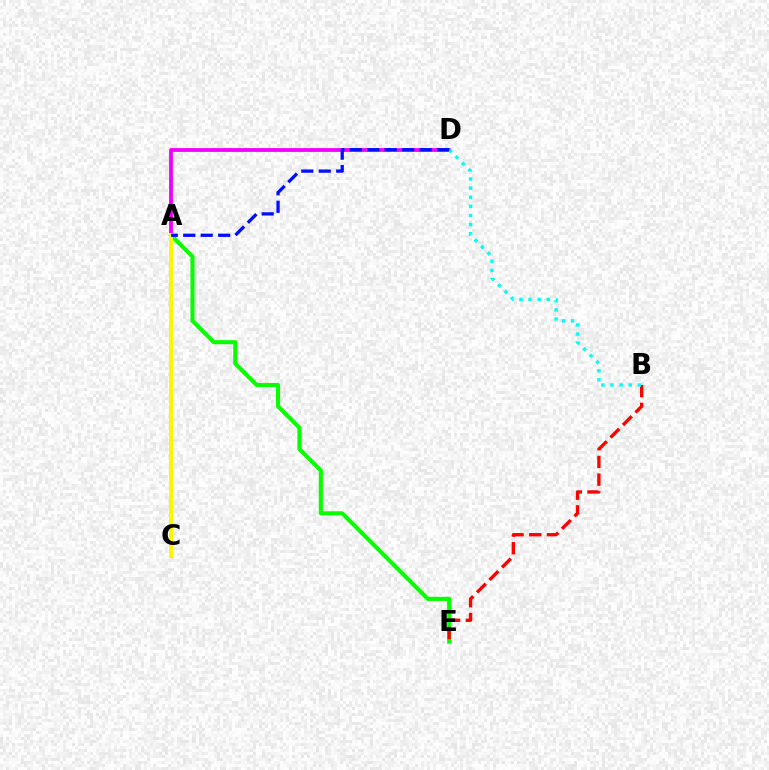{('A', 'E'): [{'color': '#08ff00', 'line_style': 'solid', 'thickness': 2.94}], ('A', 'D'): [{'color': '#ee00ff', 'line_style': 'solid', 'thickness': 2.72}, {'color': '#0010ff', 'line_style': 'dashed', 'thickness': 2.37}], ('A', 'C'): [{'color': '#fcf500', 'line_style': 'solid', 'thickness': 2.82}], ('B', 'E'): [{'color': '#ff0000', 'line_style': 'dashed', 'thickness': 2.4}], ('B', 'D'): [{'color': '#00fff6', 'line_style': 'dotted', 'thickness': 2.48}]}